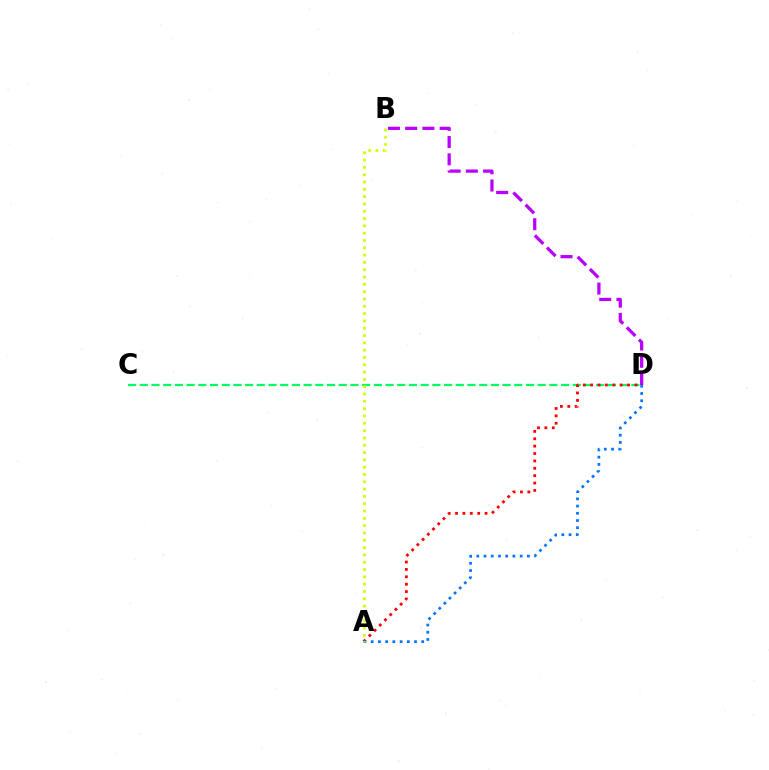{('C', 'D'): [{'color': '#00ff5c', 'line_style': 'dashed', 'thickness': 1.59}], ('A', 'D'): [{'color': '#ff0000', 'line_style': 'dotted', 'thickness': 2.01}, {'color': '#0074ff', 'line_style': 'dotted', 'thickness': 1.96}], ('A', 'B'): [{'color': '#d1ff00', 'line_style': 'dotted', 'thickness': 1.99}], ('B', 'D'): [{'color': '#b900ff', 'line_style': 'dashed', 'thickness': 2.34}]}